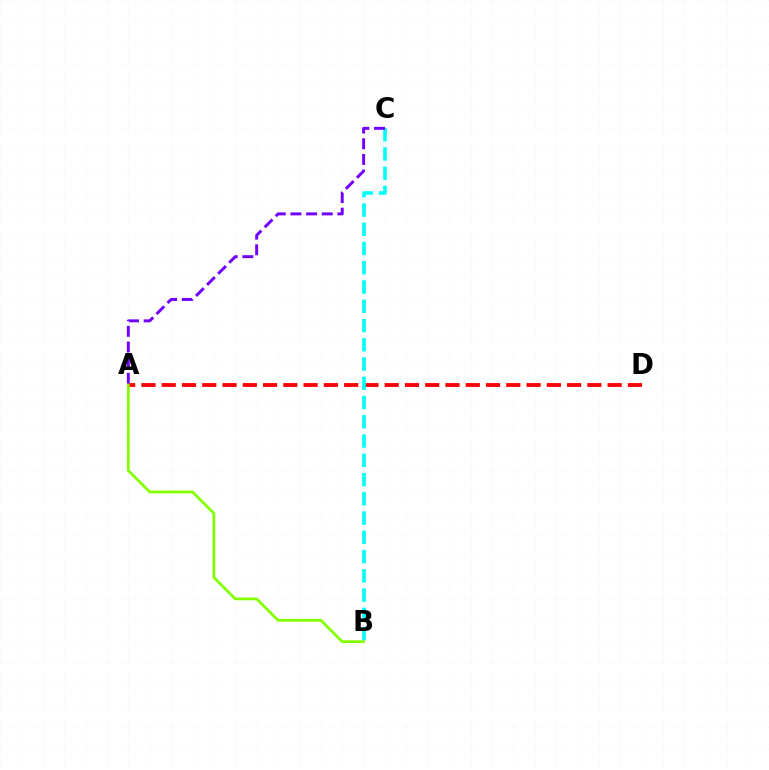{('A', 'D'): [{'color': '#ff0000', 'line_style': 'dashed', 'thickness': 2.75}], ('B', 'C'): [{'color': '#00fff6', 'line_style': 'dashed', 'thickness': 2.62}], ('A', 'C'): [{'color': '#7200ff', 'line_style': 'dashed', 'thickness': 2.13}], ('A', 'B'): [{'color': '#84ff00', 'line_style': 'solid', 'thickness': 1.99}]}